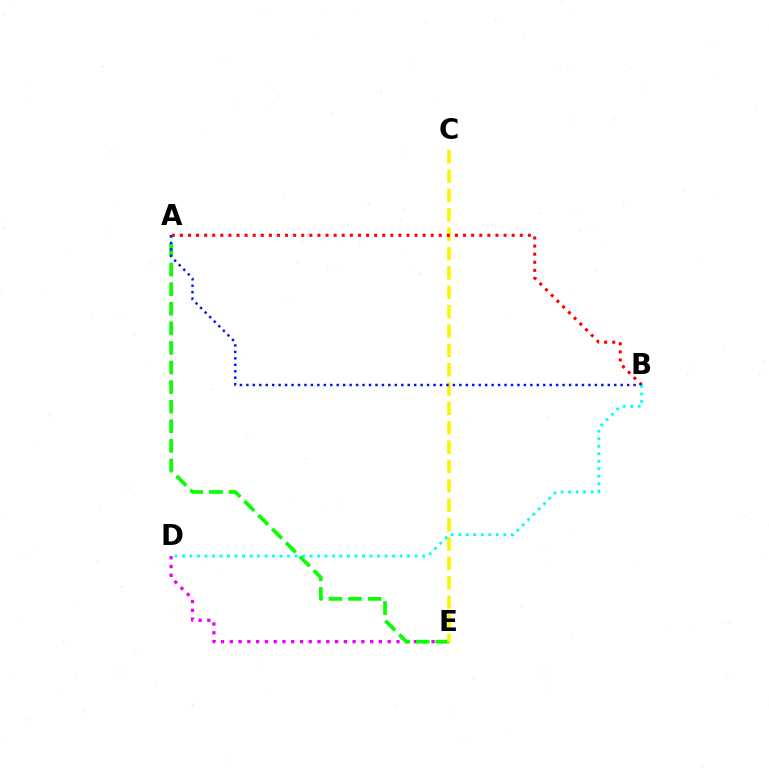{('D', 'E'): [{'color': '#ee00ff', 'line_style': 'dotted', 'thickness': 2.38}], ('A', 'E'): [{'color': '#08ff00', 'line_style': 'dashed', 'thickness': 2.66}], ('C', 'E'): [{'color': '#fcf500', 'line_style': 'dashed', 'thickness': 2.63}], ('A', 'B'): [{'color': '#ff0000', 'line_style': 'dotted', 'thickness': 2.2}, {'color': '#0010ff', 'line_style': 'dotted', 'thickness': 1.75}], ('B', 'D'): [{'color': '#00fff6', 'line_style': 'dotted', 'thickness': 2.04}]}